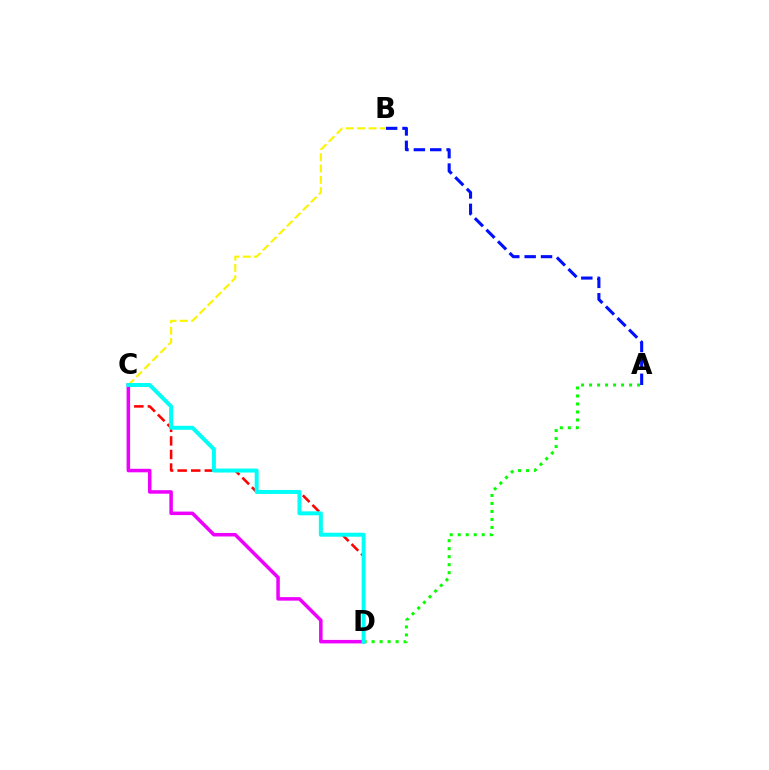{('C', 'D'): [{'color': '#ff0000', 'line_style': 'dashed', 'thickness': 1.84}, {'color': '#ee00ff', 'line_style': 'solid', 'thickness': 2.53}, {'color': '#00fff6', 'line_style': 'solid', 'thickness': 2.86}], ('B', 'C'): [{'color': '#fcf500', 'line_style': 'dashed', 'thickness': 1.54}], ('A', 'B'): [{'color': '#0010ff', 'line_style': 'dashed', 'thickness': 2.22}], ('A', 'D'): [{'color': '#08ff00', 'line_style': 'dotted', 'thickness': 2.17}]}